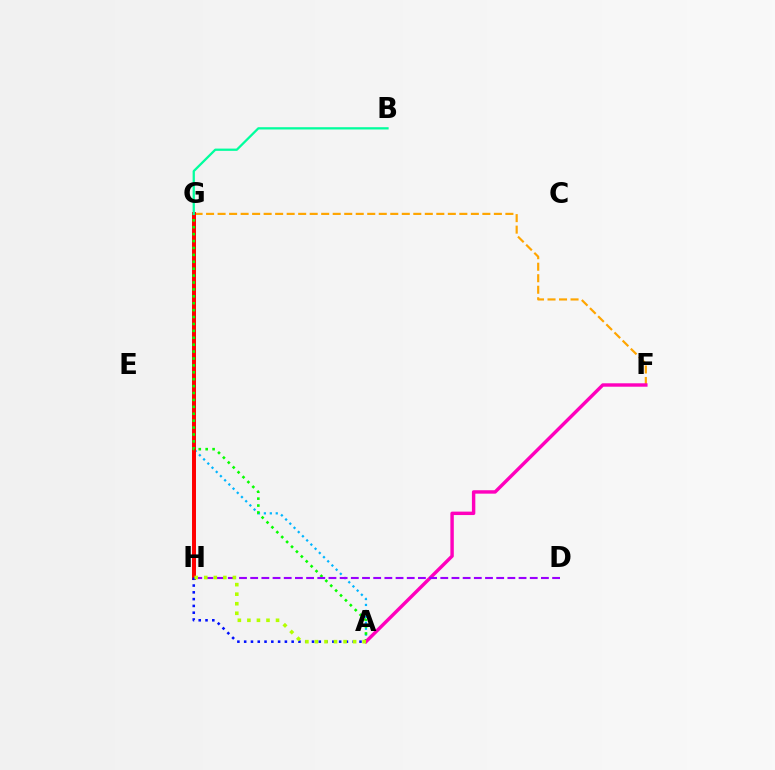{('A', 'G'): [{'color': '#00b5ff', 'line_style': 'dotted', 'thickness': 1.61}, {'color': '#08ff00', 'line_style': 'dotted', 'thickness': 1.88}], ('F', 'G'): [{'color': '#ffa500', 'line_style': 'dashed', 'thickness': 1.56}], ('G', 'H'): [{'color': '#ff0000', 'line_style': 'solid', 'thickness': 2.86}], ('A', 'F'): [{'color': '#ff00bd', 'line_style': 'solid', 'thickness': 2.47}], ('D', 'H'): [{'color': '#9b00ff', 'line_style': 'dashed', 'thickness': 1.52}], ('A', 'H'): [{'color': '#0010ff', 'line_style': 'dotted', 'thickness': 1.84}, {'color': '#b3ff00', 'line_style': 'dotted', 'thickness': 2.59}], ('B', 'G'): [{'color': '#00ff9d', 'line_style': 'solid', 'thickness': 1.63}]}